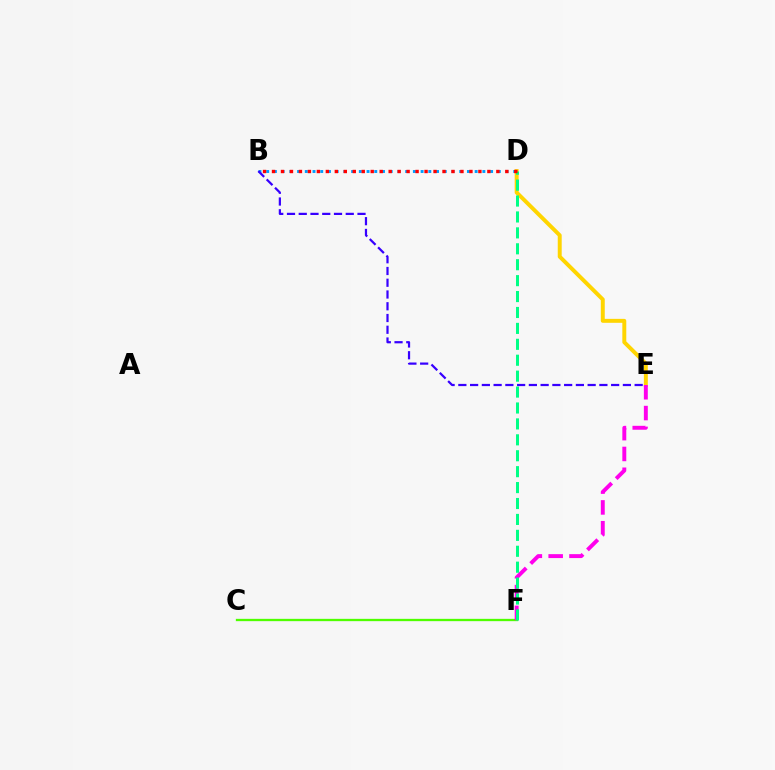{('C', 'F'): [{'color': '#4fff00', 'line_style': 'solid', 'thickness': 1.67}], ('D', 'E'): [{'color': '#ffd500', 'line_style': 'solid', 'thickness': 2.84}], ('E', 'F'): [{'color': '#ff00ed', 'line_style': 'dashed', 'thickness': 2.83}], ('D', 'F'): [{'color': '#00ff86', 'line_style': 'dashed', 'thickness': 2.16}], ('B', 'D'): [{'color': '#009eff', 'line_style': 'dotted', 'thickness': 2.1}, {'color': '#ff0000', 'line_style': 'dotted', 'thickness': 2.44}], ('B', 'E'): [{'color': '#3700ff', 'line_style': 'dashed', 'thickness': 1.6}]}